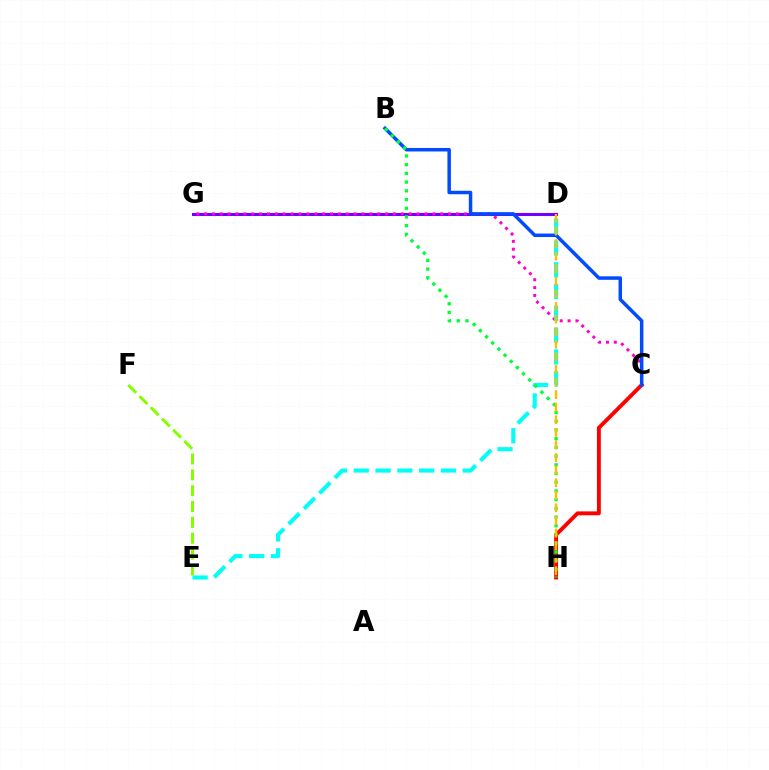{('C', 'H'): [{'color': '#ff0000', 'line_style': 'solid', 'thickness': 2.8}], ('D', 'G'): [{'color': '#7200ff', 'line_style': 'solid', 'thickness': 2.19}], ('C', 'G'): [{'color': '#ff00cf', 'line_style': 'dotted', 'thickness': 2.14}], ('B', 'C'): [{'color': '#004bff', 'line_style': 'solid', 'thickness': 2.51}], ('D', 'E'): [{'color': '#00fff6', 'line_style': 'dashed', 'thickness': 2.96}], ('E', 'F'): [{'color': '#84ff00', 'line_style': 'dashed', 'thickness': 2.15}], ('B', 'H'): [{'color': '#00ff39', 'line_style': 'dotted', 'thickness': 2.37}], ('D', 'H'): [{'color': '#ffbd00', 'line_style': 'dashed', 'thickness': 1.71}]}